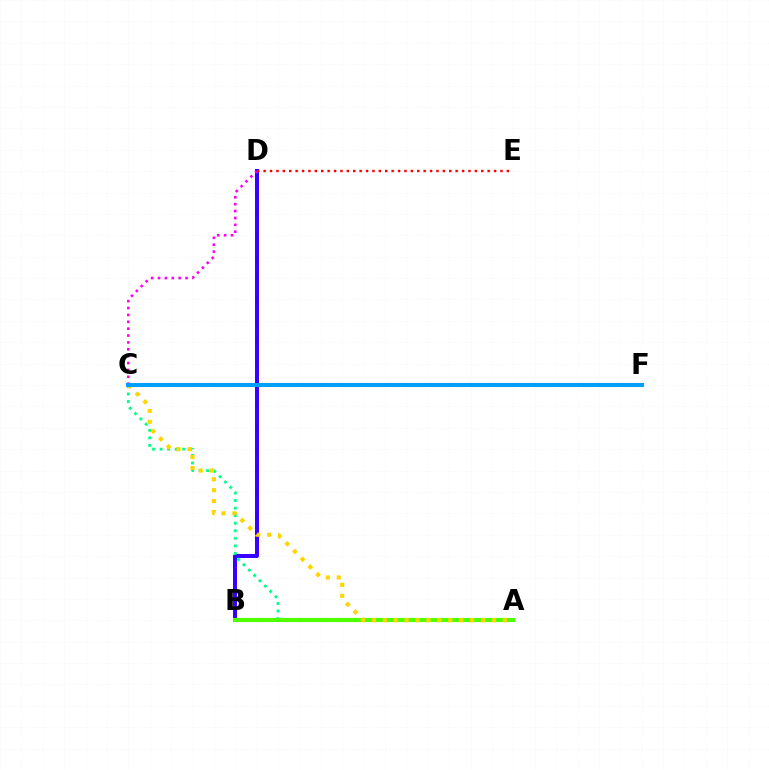{('B', 'D'): [{'color': '#3700ff', 'line_style': 'solid', 'thickness': 2.87}], ('A', 'C'): [{'color': '#00ff86', 'line_style': 'dotted', 'thickness': 2.05}, {'color': '#ffd500', 'line_style': 'dotted', 'thickness': 2.96}], ('A', 'B'): [{'color': '#4fff00', 'line_style': 'solid', 'thickness': 2.97}], ('C', 'D'): [{'color': '#ff00ed', 'line_style': 'dotted', 'thickness': 1.87}], ('D', 'E'): [{'color': '#ff0000', 'line_style': 'dotted', 'thickness': 1.74}], ('C', 'F'): [{'color': '#009eff', 'line_style': 'solid', 'thickness': 2.91}]}